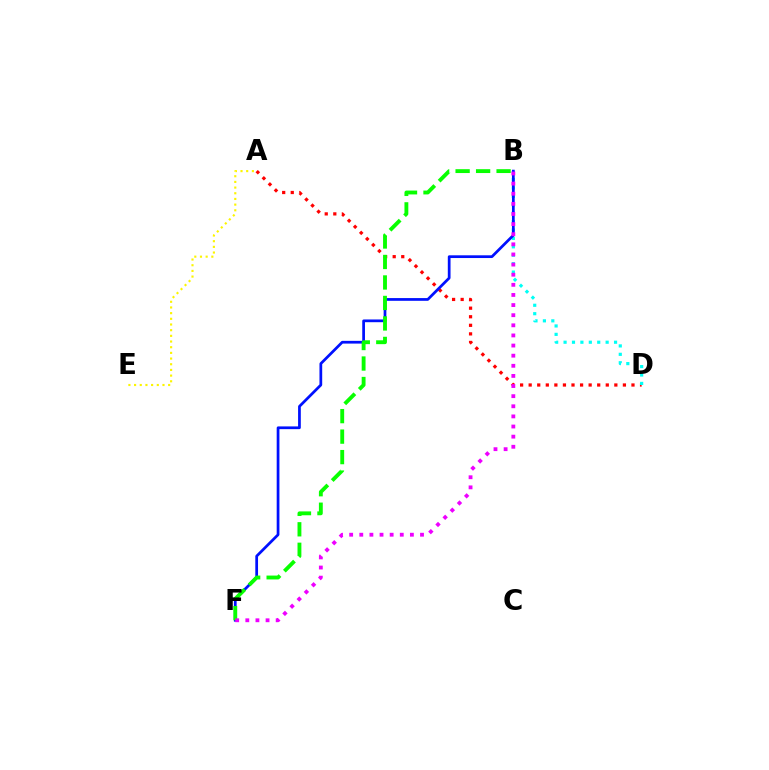{('A', 'D'): [{'color': '#ff0000', 'line_style': 'dotted', 'thickness': 2.33}], ('B', 'D'): [{'color': '#00fff6', 'line_style': 'dotted', 'thickness': 2.29}], ('B', 'F'): [{'color': '#0010ff', 'line_style': 'solid', 'thickness': 1.97}, {'color': '#08ff00', 'line_style': 'dashed', 'thickness': 2.78}, {'color': '#ee00ff', 'line_style': 'dotted', 'thickness': 2.75}], ('A', 'E'): [{'color': '#fcf500', 'line_style': 'dotted', 'thickness': 1.54}]}